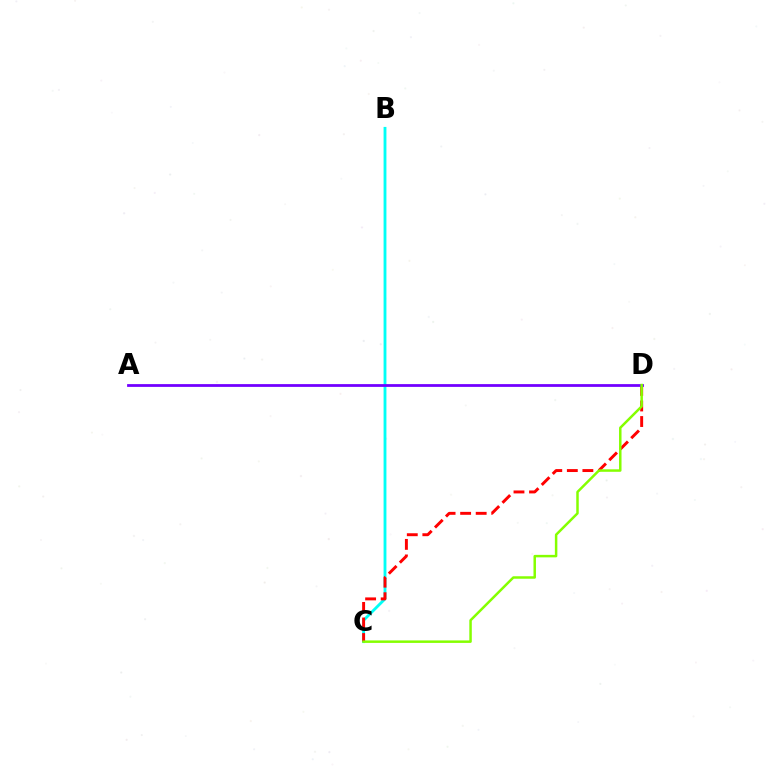{('B', 'C'): [{'color': '#00fff6', 'line_style': 'solid', 'thickness': 2.05}], ('C', 'D'): [{'color': '#ff0000', 'line_style': 'dashed', 'thickness': 2.11}, {'color': '#84ff00', 'line_style': 'solid', 'thickness': 1.79}], ('A', 'D'): [{'color': '#7200ff', 'line_style': 'solid', 'thickness': 2.0}]}